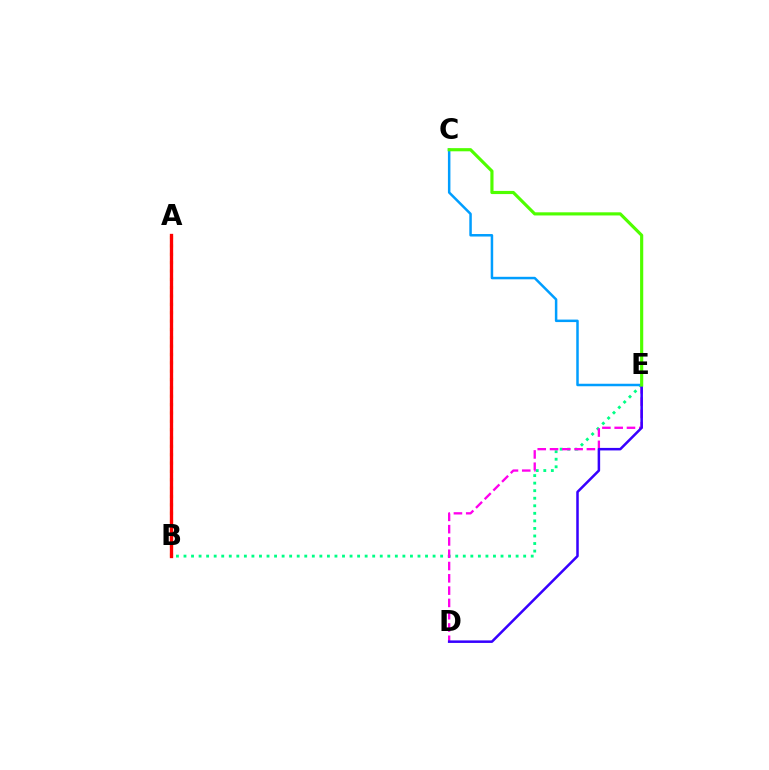{('B', 'E'): [{'color': '#00ff86', 'line_style': 'dotted', 'thickness': 2.05}], ('A', 'B'): [{'color': '#ffd500', 'line_style': 'dotted', 'thickness': 2.27}, {'color': '#ff0000', 'line_style': 'solid', 'thickness': 2.4}], ('D', 'E'): [{'color': '#ff00ed', 'line_style': 'dashed', 'thickness': 1.67}, {'color': '#3700ff', 'line_style': 'solid', 'thickness': 1.81}], ('C', 'E'): [{'color': '#009eff', 'line_style': 'solid', 'thickness': 1.8}, {'color': '#4fff00', 'line_style': 'solid', 'thickness': 2.27}]}